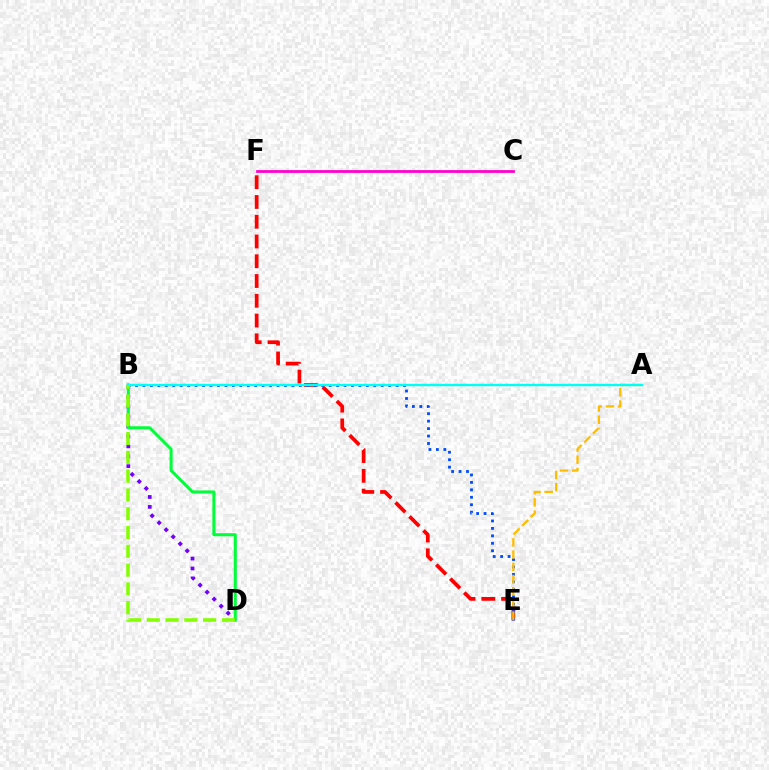{('E', 'F'): [{'color': '#ff0000', 'line_style': 'dashed', 'thickness': 2.68}], ('C', 'F'): [{'color': '#ff00cf', 'line_style': 'solid', 'thickness': 2.0}], ('B', 'D'): [{'color': '#7200ff', 'line_style': 'dotted', 'thickness': 2.69}, {'color': '#00ff39', 'line_style': 'solid', 'thickness': 2.19}, {'color': '#84ff00', 'line_style': 'dashed', 'thickness': 2.55}], ('B', 'E'): [{'color': '#004bff', 'line_style': 'dotted', 'thickness': 2.02}], ('A', 'E'): [{'color': '#ffbd00', 'line_style': 'dashed', 'thickness': 1.66}], ('A', 'B'): [{'color': '#00fff6', 'line_style': 'solid', 'thickness': 1.71}]}